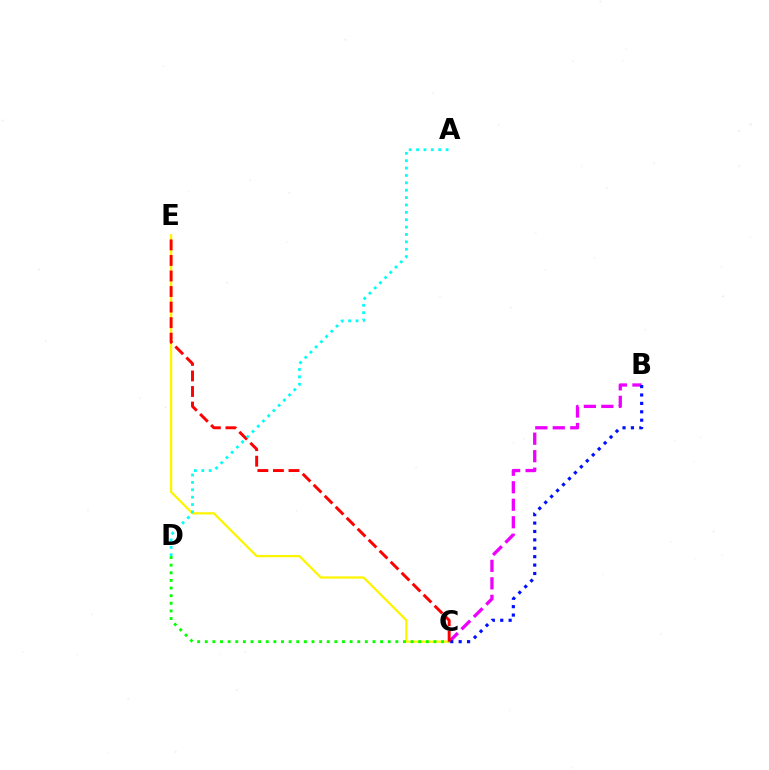{('C', 'E'): [{'color': '#fcf500', 'line_style': 'solid', 'thickness': 1.63}, {'color': '#ff0000', 'line_style': 'dashed', 'thickness': 2.11}], ('B', 'C'): [{'color': '#ee00ff', 'line_style': 'dashed', 'thickness': 2.38}, {'color': '#0010ff', 'line_style': 'dotted', 'thickness': 2.28}], ('C', 'D'): [{'color': '#08ff00', 'line_style': 'dotted', 'thickness': 2.07}], ('A', 'D'): [{'color': '#00fff6', 'line_style': 'dotted', 'thickness': 2.0}]}